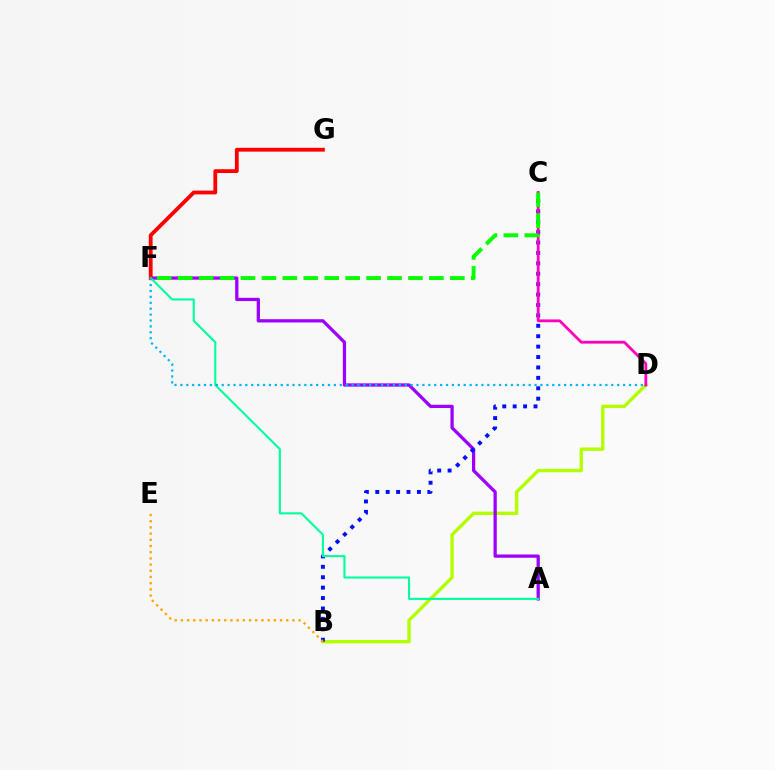{('B', 'D'): [{'color': '#b3ff00', 'line_style': 'solid', 'thickness': 2.44}], ('A', 'F'): [{'color': '#9b00ff', 'line_style': 'solid', 'thickness': 2.35}, {'color': '#00ff9d', 'line_style': 'solid', 'thickness': 1.51}], ('B', 'C'): [{'color': '#0010ff', 'line_style': 'dotted', 'thickness': 2.83}], ('C', 'D'): [{'color': '#ff00bd', 'line_style': 'solid', 'thickness': 2.02}], ('C', 'F'): [{'color': '#08ff00', 'line_style': 'dashed', 'thickness': 2.84}], ('F', 'G'): [{'color': '#ff0000', 'line_style': 'solid', 'thickness': 2.74}], ('B', 'E'): [{'color': '#ffa500', 'line_style': 'dotted', 'thickness': 1.68}], ('D', 'F'): [{'color': '#00b5ff', 'line_style': 'dotted', 'thickness': 1.6}]}